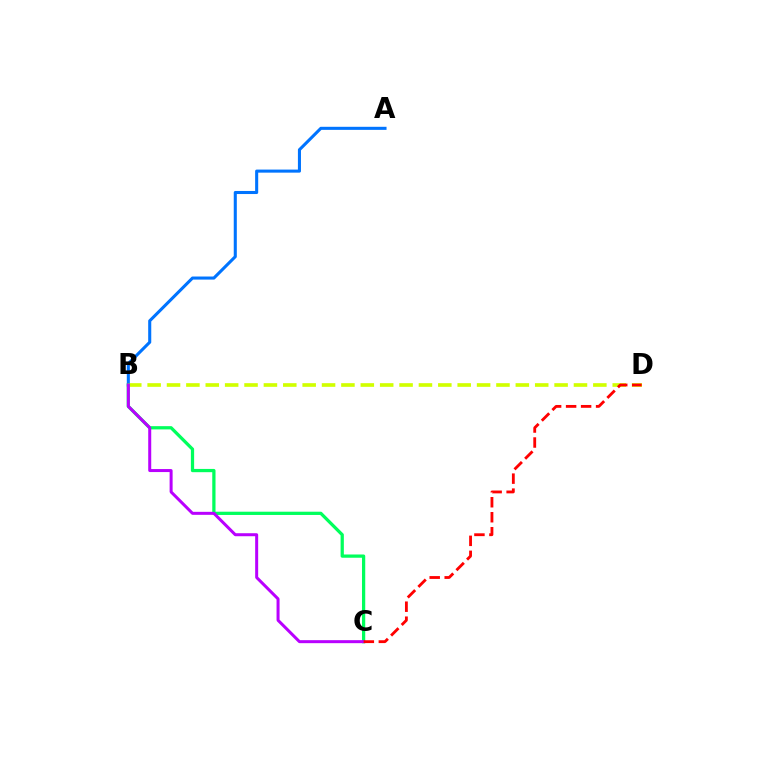{('A', 'B'): [{'color': '#0074ff', 'line_style': 'solid', 'thickness': 2.21}], ('B', 'D'): [{'color': '#d1ff00', 'line_style': 'dashed', 'thickness': 2.63}], ('B', 'C'): [{'color': '#00ff5c', 'line_style': 'solid', 'thickness': 2.34}, {'color': '#b900ff', 'line_style': 'solid', 'thickness': 2.16}], ('C', 'D'): [{'color': '#ff0000', 'line_style': 'dashed', 'thickness': 2.04}]}